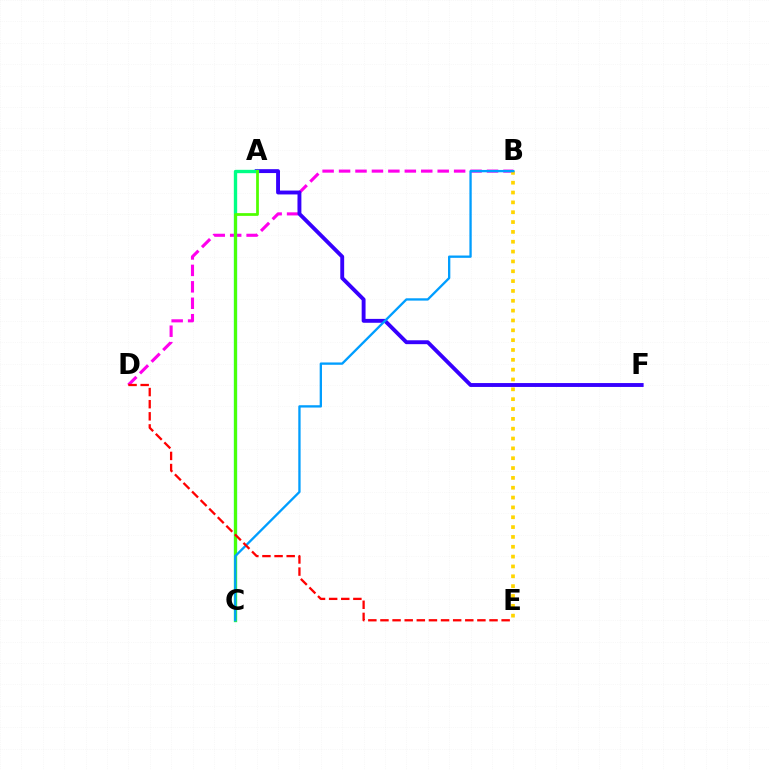{('B', 'D'): [{'color': '#ff00ed', 'line_style': 'dashed', 'thickness': 2.23}], ('A', 'F'): [{'color': '#3700ff', 'line_style': 'solid', 'thickness': 2.8}], ('A', 'C'): [{'color': '#00ff86', 'line_style': 'solid', 'thickness': 2.42}, {'color': '#4fff00', 'line_style': 'solid', 'thickness': 1.98}], ('B', 'E'): [{'color': '#ffd500', 'line_style': 'dotted', 'thickness': 2.67}], ('B', 'C'): [{'color': '#009eff', 'line_style': 'solid', 'thickness': 1.67}], ('D', 'E'): [{'color': '#ff0000', 'line_style': 'dashed', 'thickness': 1.65}]}